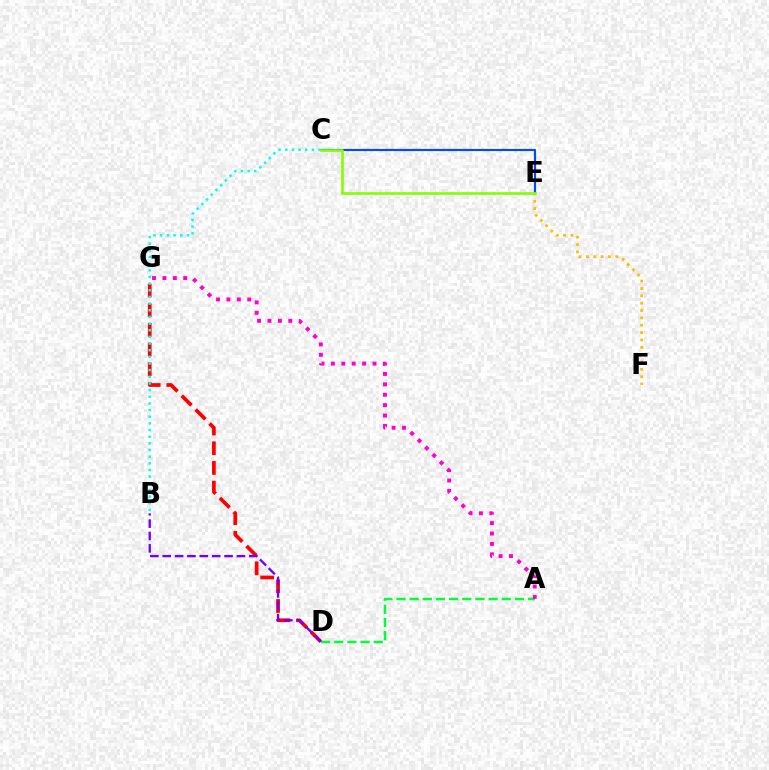{('D', 'G'): [{'color': '#ff0000', 'line_style': 'dashed', 'thickness': 2.67}], ('A', 'D'): [{'color': '#00ff39', 'line_style': 'dashed', 'thickness': 1.79}], ('A', 'G'): [{'color': '#ff00cf', 'line_style': 'dotted', 'thickness': 2.83}], ('C', 'E'): [{'color': '#004bff', 'line_style': 'solid', 'thickness': 1.55}, {'color': '#84ff00', 'line_style': 'solid', 'thickness': 1.87}], ('B', 'C'): [{'color': '#00fff6', 'line_style': 'dotted', 'thickness': 1.81}], ('E', 'F'): [{'color': '#ffbd00', 'line_style': 'dotted', 'thickness': 2.0}], ('B', 'D'): [{'color': '#7200ff', 'line_style': 'dashed', 'thickness': 1.68}]}